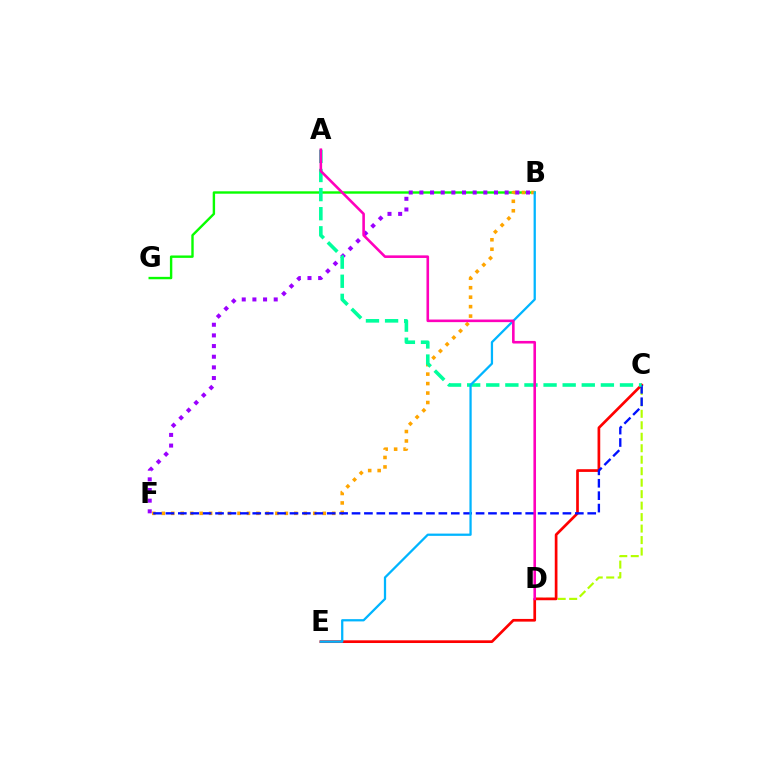{('C', 'D'): [{'color': '#b3ff00', 'line_style': 'dashed', 'thickness': 1.56}], ('B', 'G'): [{'color': '#08ff00', 'line_style': 'solid', 'thickness': 1.73}], ('B', 'F'): [{'color': '#ffa500', 'line_style': 'dotted', 'thickness': 2.57}, {'color': '#9b00ff', 'line_style': 'dotted', 'thickness': 2.9}], ('C', 'E'): [{'color': '#ff0000', 'line_style': 'solid', 'thickness': 1.94}], ('C', 'F'): [{'color': '#0010ff', 'line_style': 'dashed', 'thickness': 1.69}], ('A', 'C'): [{'color': '#00ff9d', 'line_style': 'dashed', 'thickness': 2.6}], ('B', 'E'): [{'color': '#00b5ff', 'line_style': 'solid', 'thickness': 1.63}], ('A', 'D'): [{'color': '#ff00bd', 'line_style': 'solid', 'thickness': 1.87}]}